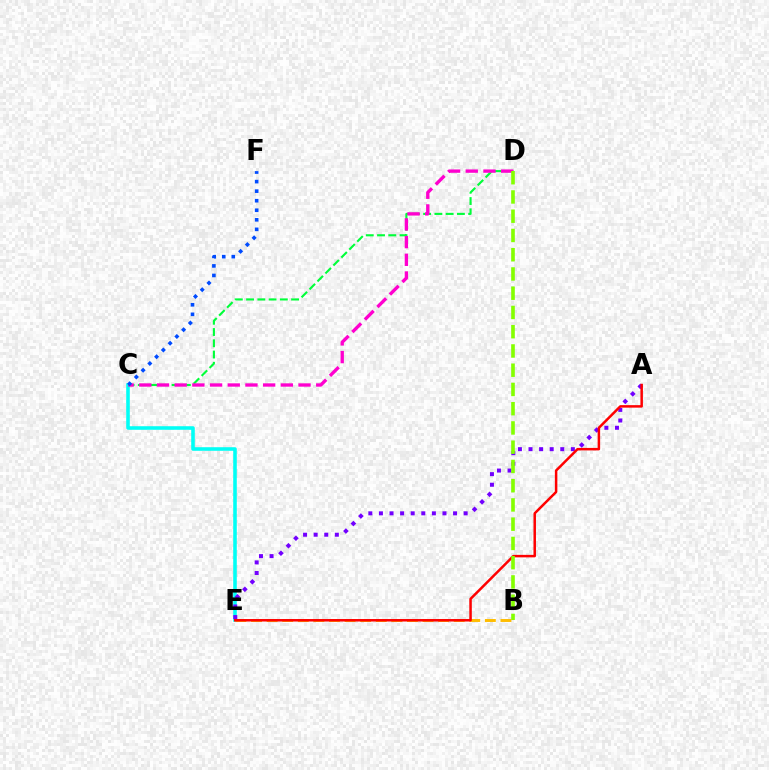{('C', 'E'): [{'color': '#00fff6', 'line_style': 'solid', 'thickness': 2.57}], ('C', 'D'): [{'color': '#00ff39', 'line_style': 'dashed', 'thickness': 1.53}, {'color': '#ff00cf', 'line_style': 'dashed', 'thickness': 2.4}], ('C', 'F'): [{'color': '#004bff', 'line_style': 'dotted', 'thickness': 2.59}], ('B', 'E'): [{'color': '#ffbd00', 'line_style': 'dashed', 'thickness': 2.12}], ('A', 'E'): [{'color': '#7200ff', 'line_style': 'dotted', 'thickness': 2.88}, {'color': '#ff0000', 'line_style': 'solid', 'thickness': 1.8}], ('B', 'D'): [{'color': '#84ff00', 'line_style': 'dashed', 'thickness': 2.61}]}